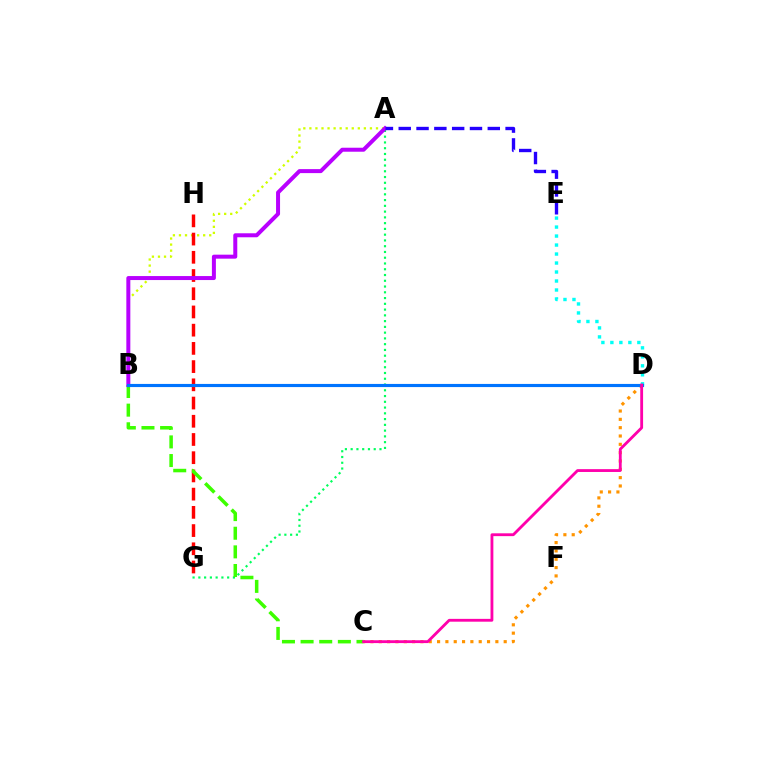{('A', 'G'): [{'color': '#00ff5c', 'line_style': 'dotted', 'thickness': 1.57}], ('A', 'B'): [{'color': '#d1ff00', 'line_style': 'dotted', 'thickness': 1.64}, {'color': '#b900ff', 'line_style': 'solid', 'thickness': 2.87}], ('D', 'E'): [{'color': '#00fff6', 'line_style': 'dotted', 'thickness': 2.44}], ('G', 'H'): [{'color': '#ff0000', 'line_style': 'dashed', 'thickness': 2.47}], ('B', 'C'): [{'color': '#3dff00', 'line_style': 'dashed', 'thickness': 2.53}], ('A', 'E'): [{'color': '#2500ff', 'line_style': 'dashed', 'thickness': 2.42}], ('C', 'D'): [{'color': '#ff9400', 'line_style': 'dotted', 'thickness': 2.26}, {'color': '#ff00ac', 'line_style': 'solid', 'thickness': 2.04}], ('B', 'D'): [{'color': '#0074ff', 'line_style': 'solid', 'thickness': 2.26}]}